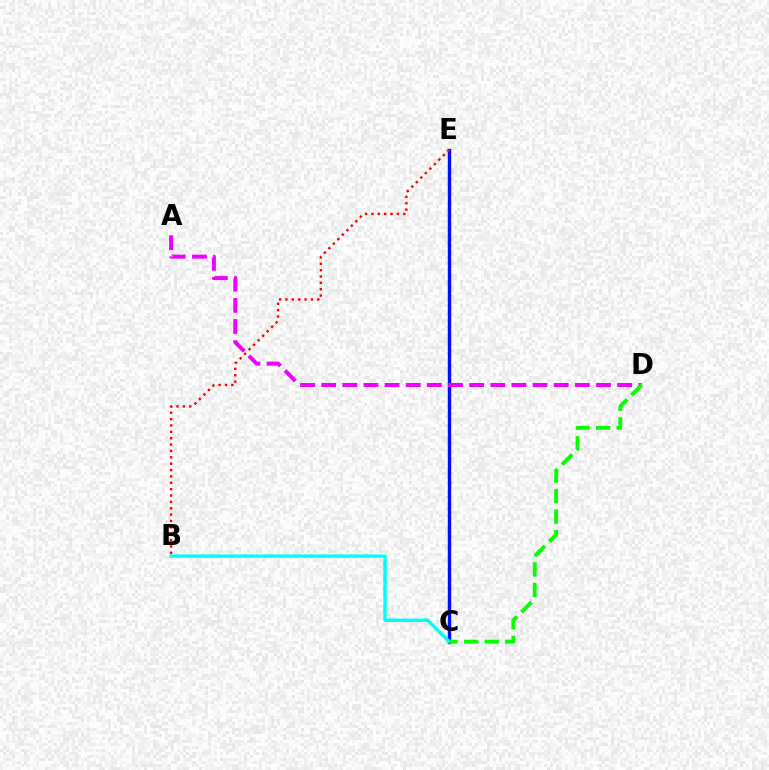{('C', 'E'): [{'color': '#fcf500', 'line_style': 'dashed', 'thickness': 1.77}, {'color': '#0010ff', 'line_style': 'solid', 'thickness': 2.45}], ('B', 'C'): [{'color': '#00fff6', 'line_style': 'solid', 'thickness': 2.43}], ('A', 'D'): [{'color': '#ee00ff', 'line_style': 'dashed', 'thickness': 2.87}], ('B', 'E'): [{'color': '#ff0000', 'line_style': 'dotted', 'thickness': 1.73}], ('C', 'D'): [{'color': '#08ff00', 'line_style': 'dashed', 'thickness': 2.79}]}